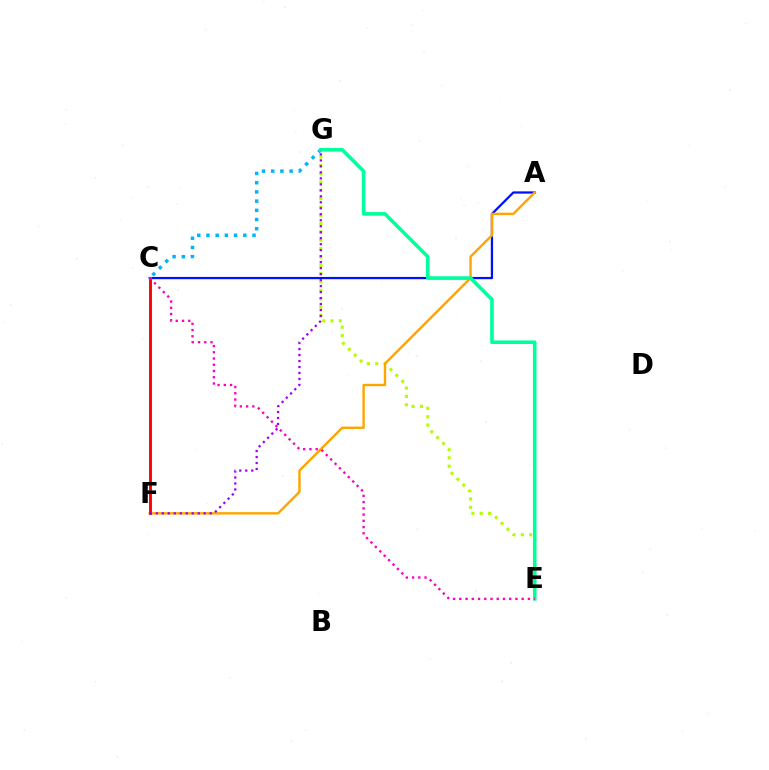{('E', 'G'): [{'color': '#b3ff00', 'line_style': 'dotted', 'thickness': 2.26}, {'color': '#00ff9d', 'line_style': 'solid', 'thickness': 2.58}], ('C', 'G'): [{'color': '#00b5ff', 'line_style': 'dotted', 'thickness': 2.5}], ('A', 'C'): [{'color': '#0010ff', 'line_style': 'solid', 'thickness': 1.62}], ('C', 'F'): [{'color': '#08ff00', 'line_style': 'solid', 'thickness': 2.16}, {'color': '#ff0000', 'line_style': 'solid', 'thickness': 1.97}], ('A', 'F'): [{'color': '#ffa500', 'line_style': 'solid', 'thickness': 1.73}], ('F', 'G'): [{'color': '#9b00ff', 'line_style': 'dotted', 'thickness': 1.63}], ('C', 'E'): [{'color': '#ff00bd', 'line_style': 'dotted', 'thickness': 1.69}]}